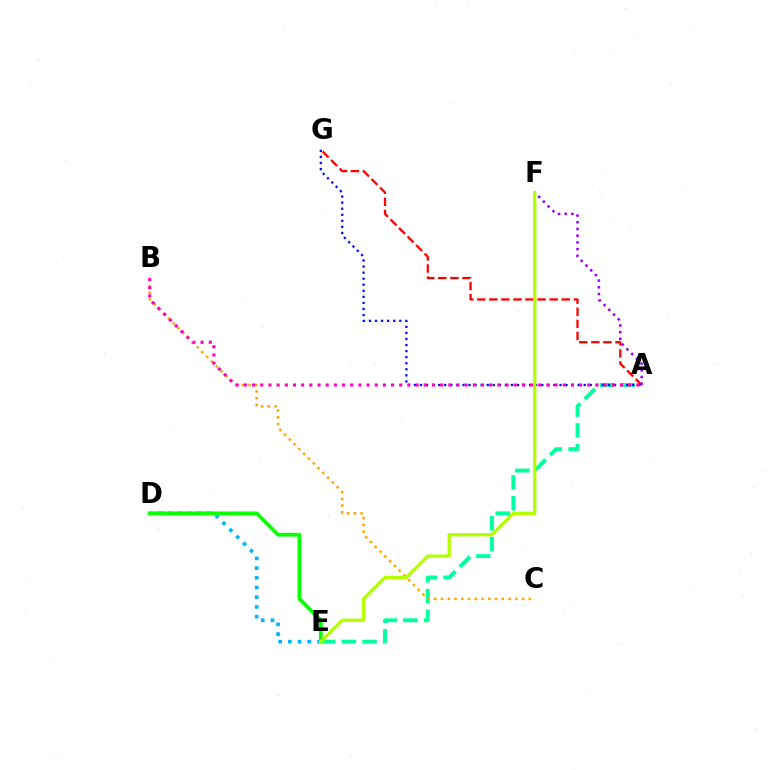{('A', 'E'): [{'color': '#00ff9d', 'line_style': 'dashed', 'thickness': 2.82}], ('A', 'G'): [{'color': '#ff0000', 'line_style': 'dashed', 'thickness': 1.64}, {'color': '#0010ff', 'line_style': 'dotted', 'thickness': 1.65}], ('D', 'E'): [{'color': '#00b5ff', 'line_style': 'dotted', 'thickness': 2.64}, {'color': '#08ff00', 'line_style': 'solid', 'thickness': 2.7}], ('A', 'F'): [{'color': '#9b00ff', 'line_style': 'dotted', 'thickness': 1.82}], ('B', 'C'): [{'color': '#ffa500', 'line_style': 'dotted', 'thickness': 1.84}], ('A', 'B'): [{'color': '#ff00bd', 'line_style': 'dotted', 'thickness': 2.22}], ('E', 'F'): [{'color': '#b3ff00', 'line_style': 'solid', 'thickness': 2.38}]}